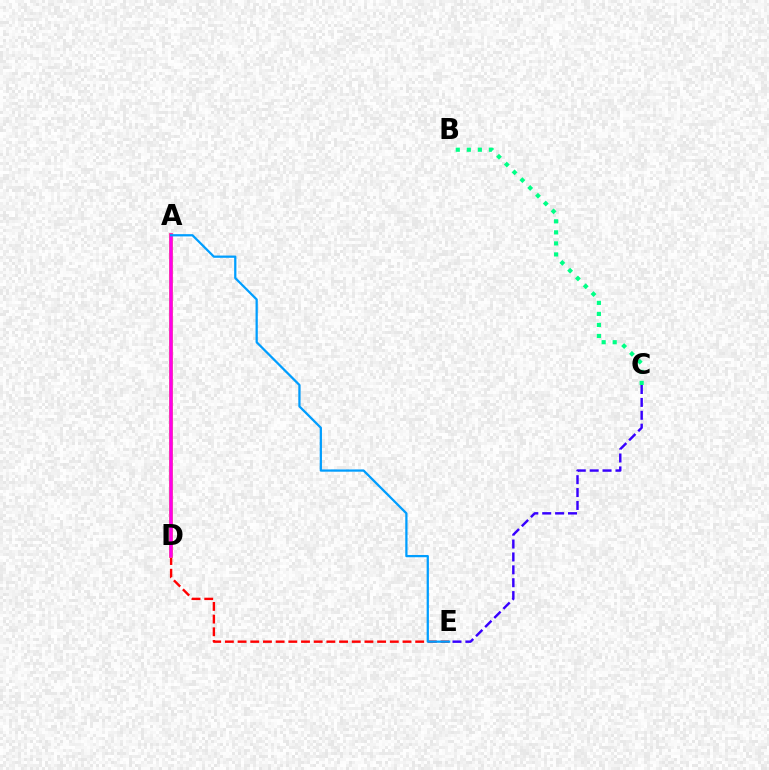{('D', 'E'): [{'color': '#ff0000', 'line_style': 'dashed', 'thickness': 1.72}], ('A', 'D'): [{'color': '#ffd500', 'line_style': 'solid', 'thickness': 2.79}, {'color': '#4fff00', 'line_style': 'solid', 'thickness': 1.66}, {'color': '#ff00ed', 'line_style': 'solid', 'thickness': 2.56}], ('C', 'E'): [{'color': '#3700ff', 'line_style': 'dashed', 'thickness': 1.75}], ('B', 'C'): [{'color': '#00ff86', 'line_style': 'dotted', 'thickness': 3.0}], ('A', 'E'): [{'color': '#009eff', 'line_style': 'solid', 'thickness': 1.63}]}